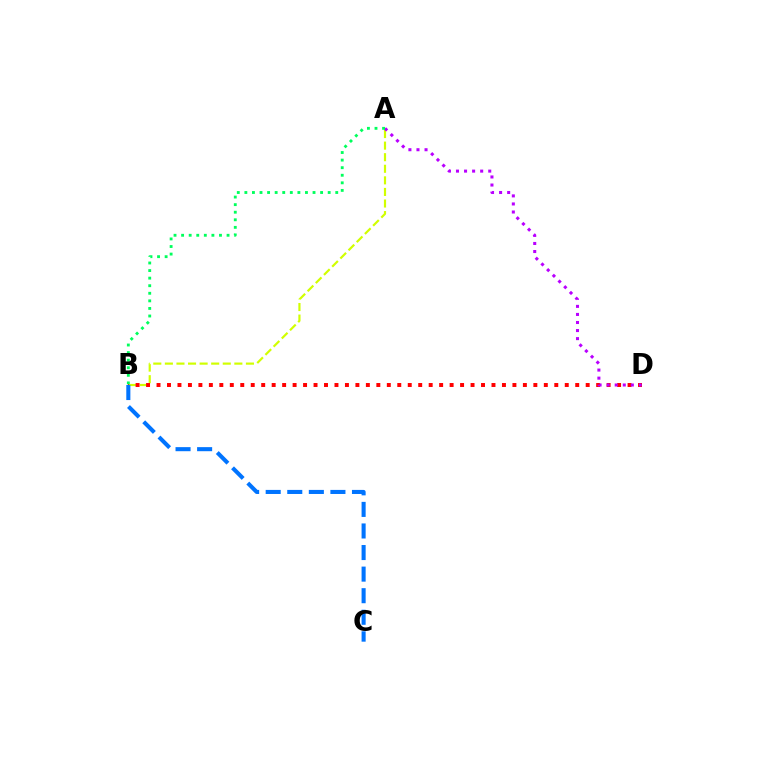{('A', 'B'): [{'color': '#d1ff00', 'line_style': 'dashed', 'thickness': 1.57}, {'color': '#00ff5c', 'line_style': 'dotted', 'thickness': 2.06}], ('B', 'D'): [{'color': '#ff0000', 'line_style': 'dotted', 'thickness': 2.84}], ('B', 'C'): [{'color': '#0074ff', 'line_style': 'dashed', 'thickness': 2.93}], ('A', 'D'): [{'color': '#b900ff', 'line_style': 'dotted', 'thickness': 2.19}]}